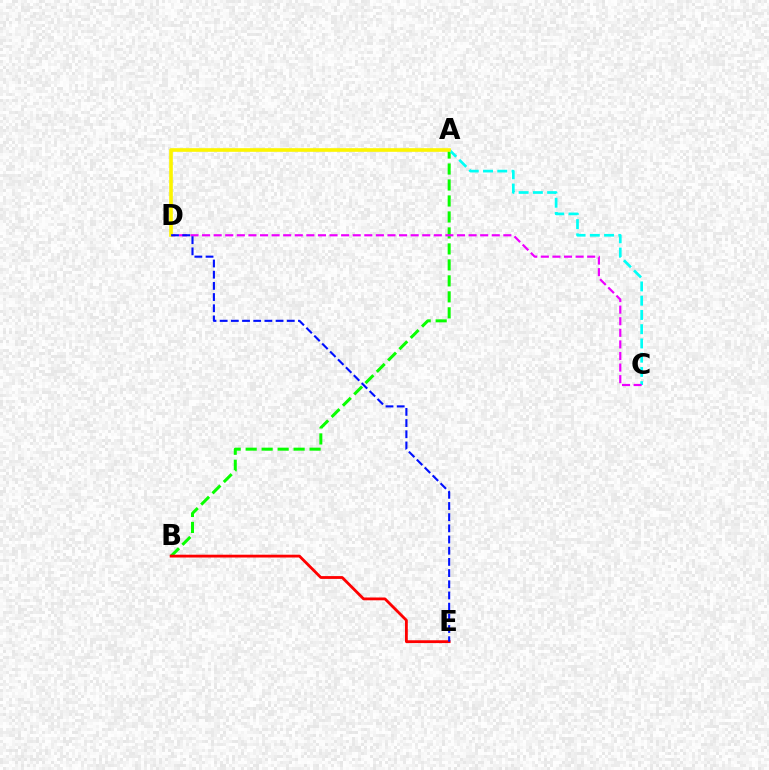{('A', 'B'): [{'color': '#08ff00', 'line_style': 'dashed', 'thickness': 2.17}], ('A', 'C'): [{'color': '#00fff6', 'line_style': 'dashed', 'thickness': 1.94}], ('B', 'E'): [{'color': '#ff0000', 'line_style': 'solid', 'thickness': 2.02}], ('C', 'D'): [{'color': '#ee00ff', 'line_style': 'dashed', 'thickness': 1.57}], ('A', 'D'): [{'color': '#fcf500', 'line_style': 'solid', 'thickness': 2.62}], ('D', 'E'): [{'color': '#0010ff', 'line_style': 'dashed', 'thickness': 1.52}]}